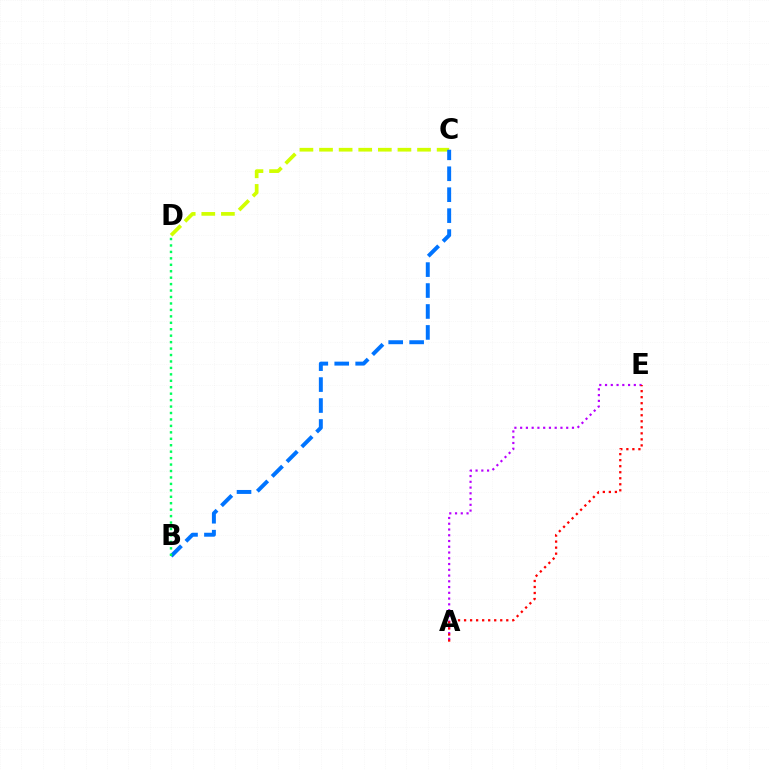{('C', 'D'): [{'color': '#d1ff00', 'line_style': 'dashed', 'thickness': 2.66}], ('B', 'C'): [{'color': '#0074ff', 'line_style': 'dashed', 'thickness': 2.84}], ('B', 'D'): [{'color': '#00ff5c', 'line_style': 'dotted', 'thickness': 1.75}], ('A', 'E'): [{'color': '#b900ff', 'line_style': 'dotted', 'thickness': 1.56}, {'color': '#ff0000', 'line_style': 'dotted', 'thickness': 1.64}]}